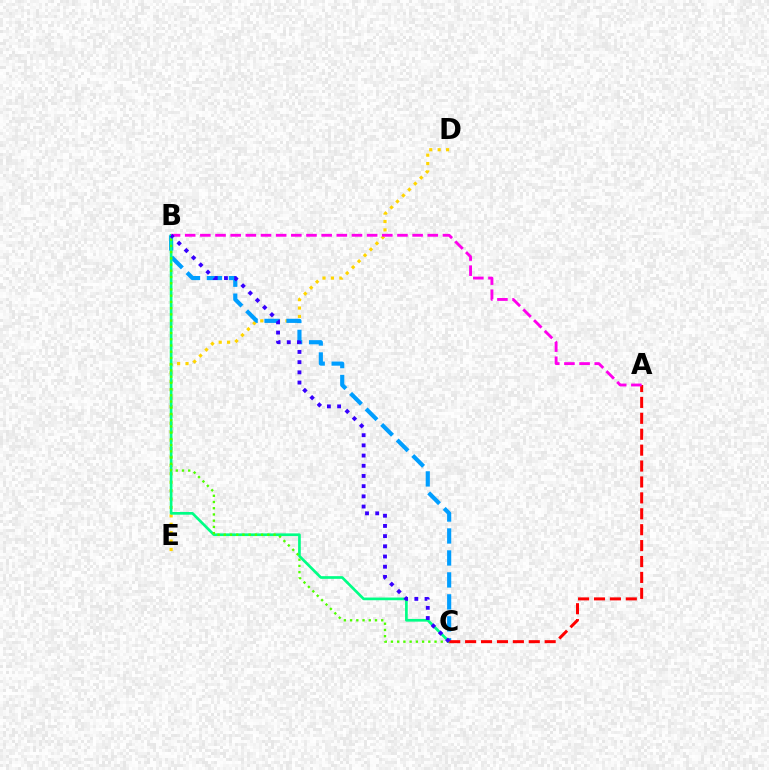{('D', 'E'): [{'color': '#ffd500', 'line_style': 'dotted', 'thickness': 2.28}], ('B', 'C'): [{'color': '#009eff', 'line_style': 'dashed', 'thickness': 2.98}, {'color': '#00ff86', 'line_style': 'solid', 'thickness': 1.94}, {'color': '#4fff00', 'line_style': 'dotted', 'thickness': 1.69}, {'color': '#3700ff', 'line_style': 'dotted', 'thickness': 2.77}], ('A', 'C'): [{'color': '#ff0000', 'line_style': 'dashed', 'thickness': 2.16}], ('A', 'B'): [{'color': '#ff00ed', 'line_style': 'dashed', 'thickness': 2.06}]}